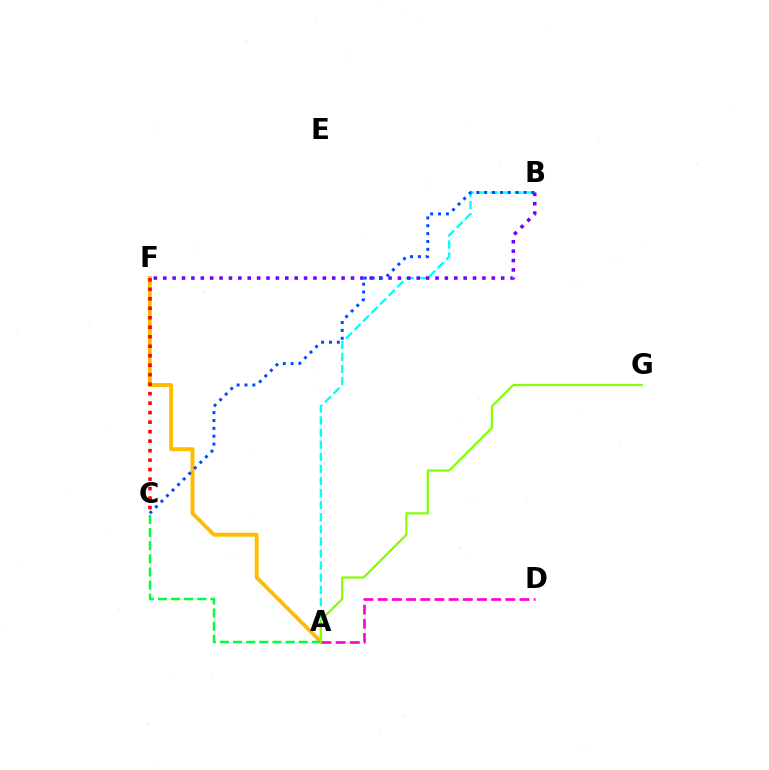{('A', 'B'): [{'color': '#00fff6', 'line_style': 'dashed', 'thickness': 1.64}], ('A', 'F'): [{'color': '#ffbd00', 'line_style': 'solid', 'thickness': 2.82}], ('B', 'F'): [{'color': '#7200ff', 'line_style': 'dotted', 'thickness': 2.55}], ('A', 'C'): [{'color': '#00ff39', 'line_style': 'dashed', 'thickness': 1.78}], ('A', 'D'): [{'color': '#ff00cf', 'line_style': 'dashed', 'thickness': 1.93}], ('B', 'C'): [{'color': '#004bff', 'line_style': 'dotted', 'thickness': 2.14}], ('A', 'G'): [{'color': '#84ff00', 'line_style': 'solid', 'thickness': 1.59}], ('C', 'F'): [{'color': '#ff0000', 'line_style': 'dotted', 'thickness': 2.58}]}